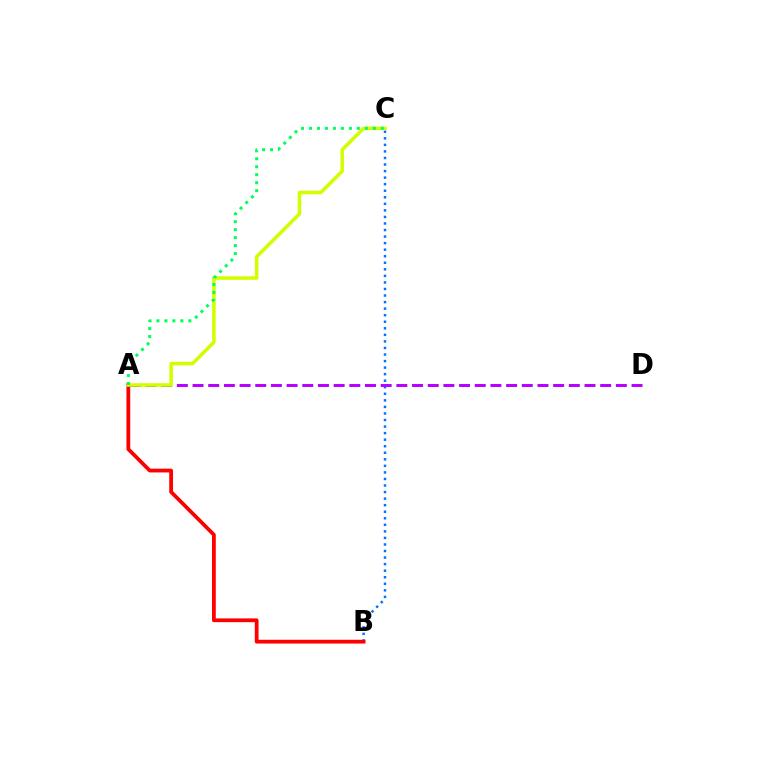{('B', 'C'): [{'color': '#0074ff', 'line_style': 'dotted', 'thickness': 1.78}], ('A', 'B'): [{'color': '#ff0000', 'line_style': 'solid', 'thickness': 2.71}], ('A', 'D'): [{'color': '#b900ff', 'line_style': 'dashed', 'thickness': 2.13}], ('A', 'C'): [{'color': '#d1ff00', 'line_style': 'solid', 'thickness': 2.54}, {'color': '#00ff5c', 'line_style': 'dotted', 'thickness': 2.17}]}